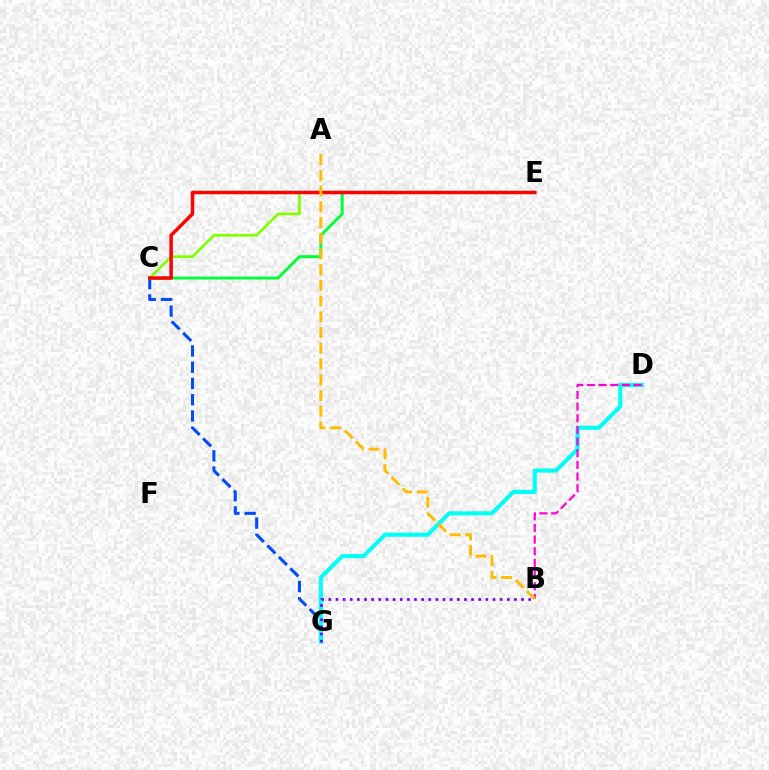{('C', 'G'): [{'color': '#004bff', 'line_style': 'dashed', 'thickness': 2.21}], ('D', 'G'): [{'color': '#00fff6', 'line_style': 'solid', 'thickness': 2.95}], ('B', 'D'): [{'color': '#ff00cf', 'line_style': 'dashed', 'thickness': 1.58}], ('C', 'E'): [{'color': '#84ff00', 'line_style': 'solid', 'thickness': 1.98}, {'color': '#00ff39', 'line_style': 'solid', 'thickness': 2.11}, {'color': '#ff0000', 'line_style': 'solid', 'thickness': 2.52}], ('A', 'B'): [{'color': '#ffbd00', 'line_style': 'dashed', 'thickness': 2.14}], ('B', 'G'): [{'color': '#7200ff', 'line_style': 'dotted', 'thickness': 1.94}]}